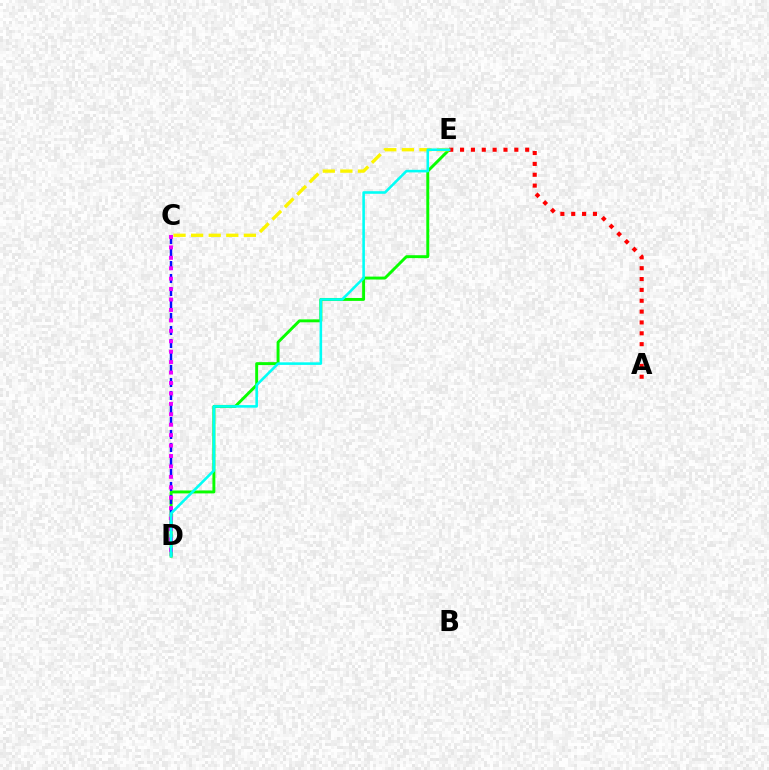{('D', 'E'): [{'color': '#08ff00', 'line_style': 'solid', 'thickness': 2.1}, {'color': '#00fff6', 'line_style': 'solid', 'thickness': 1.86}], ('C', 'D'): [{'color': '#0010ff', 'line_style': 'dashed', 'thickness': 1.77}, {'color': '#ee00ff', 'line_style': 'dotted', 'thickness': 2.83}], ('C', 'E'): [{'color': '#fcf500', 'line_style': 'dashed', 'thickness': 2.39}], ('A', 'E'): [{'color': '#ff0000', 'line_style': 'dotted', 'thickness': 2.95}]}